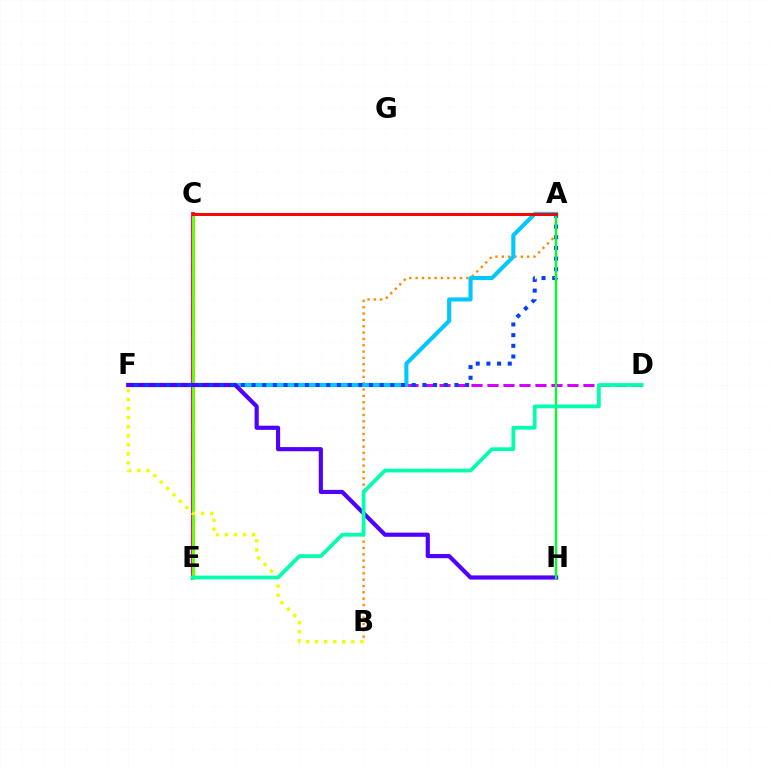{('C', 'E'): [{'color': '#ff00a0', 'line_style': 'solid', 'thickness': 2.84}, {'color': '#66ff00', 'line_style': 'solid', 'thickness': 2.15}], ('A', 'B'): [{'color': '#ff8800', 'line_style': 'dotted', 'thickness': 1.72}], ('D', 'F'): [{'color': '#d600ff', 'line_style': 'dashed', 'thickness': 2.17}], ('B', 'F'): [{'color': '#eeff00', 'line_style': 'dotted', 'thickness': 2.46}], ('A', 'F'): [{'color': '#00c7ff', 'line_style': 'solid', 'thickness': 2.94}, {'color': '#003fff', 'line_style': 'dotted', 'thickness': 2.9}], ('F', 'H'): [{'color': '#4f00ff', 'line_style': 'solid', 'thickness': 2.99}], ('A', 'H'): [{'color': '#00ff27', 'line_style': 'solid', 'thickness': 1.66}], ('A', 'C'): [{'color': '#ff0000', 'line_style': 'solid', 'thickness': 2.12}], ('D', 'E'): [{'color': '#00ffaf', 'line_style': 'solid', 'thickness': 2.7}]}